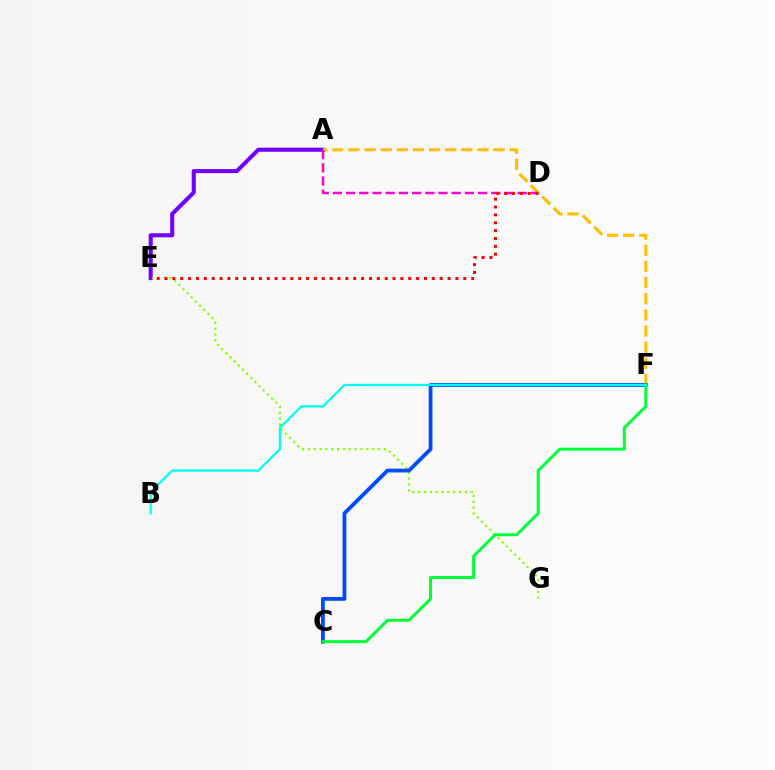{('A', 'E'): [{'color': '#7200ff', 'line_style': 'solid', 'thickness': 2.93}], ('A', 'F'): [{'color': '#ffbd00', 'line_style': 'dashed', 'thickness': 2.19}], ('E', 'G'): [{'color': '#84ff00', 'line_style': 'dotted', 'thickness': 1.59}], ('C', 'F'): [{'color': '#004bff', 'line_style': 'solid', 'thickness': 2.73}, {'color': '#00ff39', 'line_style': 'solid', 'thickness': 2.14}], ('B', 'F'): [{'color': '#00fff6', 'line_style': 'solid', 'thickness': 1.63}], ('A', 'D'): [{'color': '#ff00cf', 'line_style': 'dashed', 'thickness': 1.79}], ('D', 'E'): [{'color': '#ff0000', 'line_style': 'dotted', 'thickness': 2.14}]}